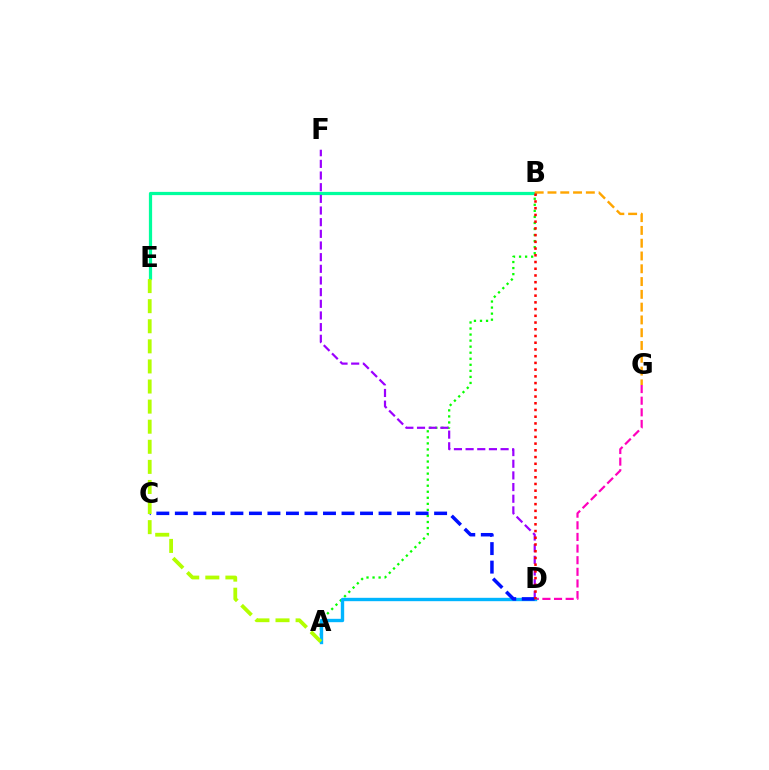{('A', 'B'): [{'color': '#08ff00', 'line_style': 'dotted', 'thickness': 1.64}], ('D', 'G'): [{'color': '#ff00bd', 'line_style': 'dashed', 'thickness': 1.58}], ('A', 'D'): [{'color': '#00b5ff', 'line_style': 'solid', 'thickness': 2.43}], ('B', 'E'): [{'color': '#00ff9d', 'line_style': 'solid', 'thickness': 2.32}], ('D', 'F'): [{'color': '#9b00ff', 'line_style': 'dashed', 'thickness': 1.58}], ('B', 'G'): [{'color': '#ffa500', 'line_style': 'dashed', 'thickness': 1.74}], ('C', 'D'): [{'color': '#0010ff', 'line_style': 'dashed', 'thickness': 2.52}], ('A', 'E'): [{'color': '#b3ff00', 'line_style': 'dashed', 'thickness': 2.73}], ('B', 'D'): [{'color': '#ff0000', 'line_style': 'dotted', 'thickness': 1.83}]}